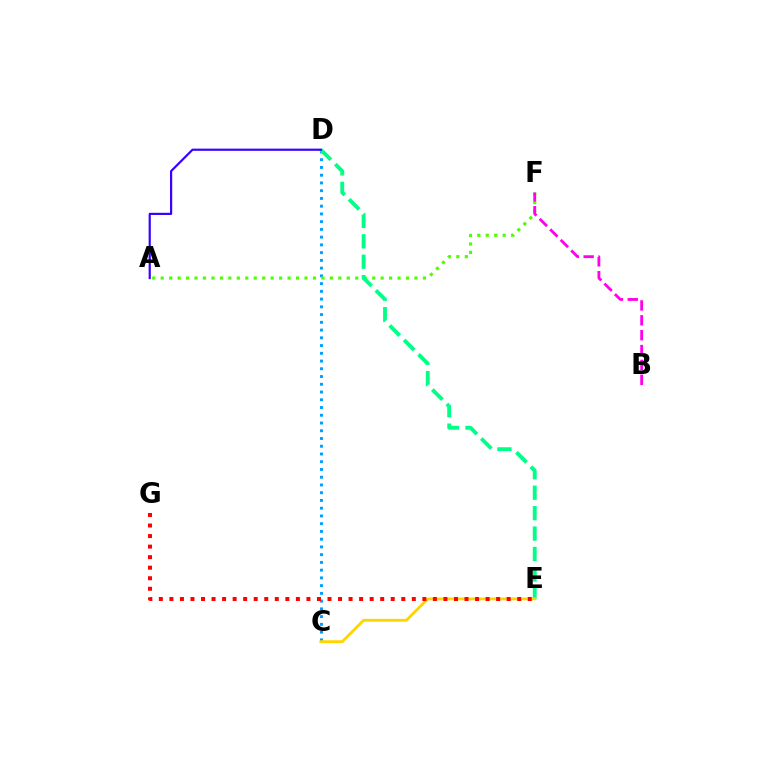{('C', 'D'): [{'color': '#009eff', 'line_style': 'dotted', 'thickness': 2.1}], ('A', 'F'): [{'color': '#4fff00', 'line_style': 'dotted', 'thickness': 2.3}], ('B', 'F'): [{'color': '#ff00ed', 'line_style': 'dashed', 'thickness': 2.02}], ('D', 'E'): [{'color': '#00ff86', 'line_style': 'dashed', 'thickness': 2.78}], ('C', 'E'): [{'color': '#ffd500', 'line_style': 'solid', 'thickness': 2.04}], ('E', 'G'): [{'color': '#ff0000', 'line_style': 'dotted', 'thickness': 2.86}], ('A', 'D'): [{'color': '#3700ff', 'line_style': 'solid', 'thickness': 1.57}]}